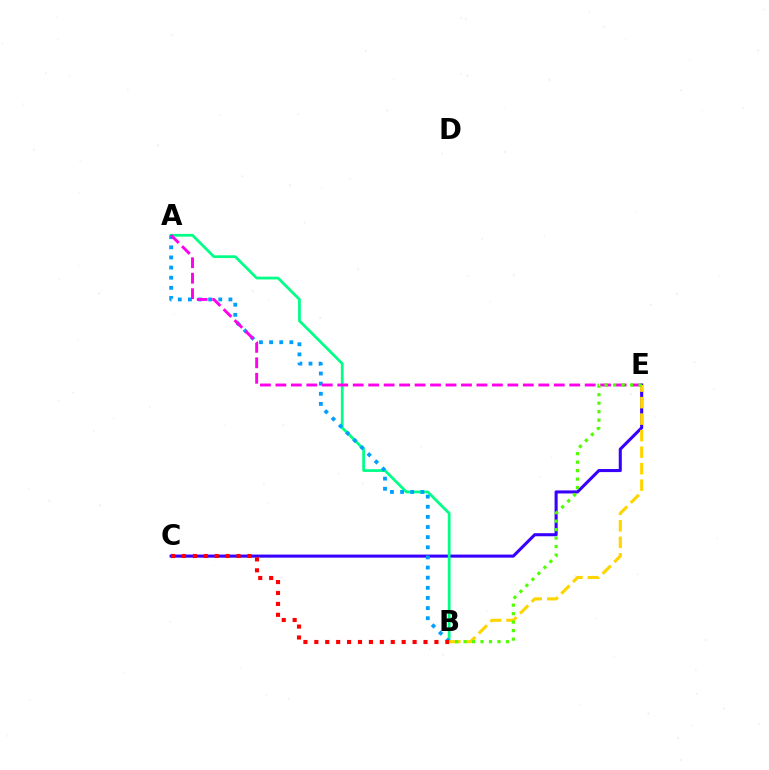{('C', 'E'): [{'color': '#3700ff', 'line_style': 'solid', 'thickness': 2.21}], ('A', 'B'): [{'color': '#00ff86', 'line_style': 'solid', 'thickness': 1.98}, {'color': '#009eff', 'line_style': 'dotted', 'thickness': 2.75}], ('A', 'E'): [{'color': '#ff00ed', 'line_style': 'dashed', 'thickness': 2.1}], ('B', 'E'): [{'color': '#ffd500', 'line_style': 'dashed', 'thickness': 2.24}, {'color': '#4fff00', 'line_style': 'dotted', 'thickness': 2.3}], ('B', 'C'): [{'color': '#ff0000', 'line_style': 'dotted', 'thickness': 2.97}]}